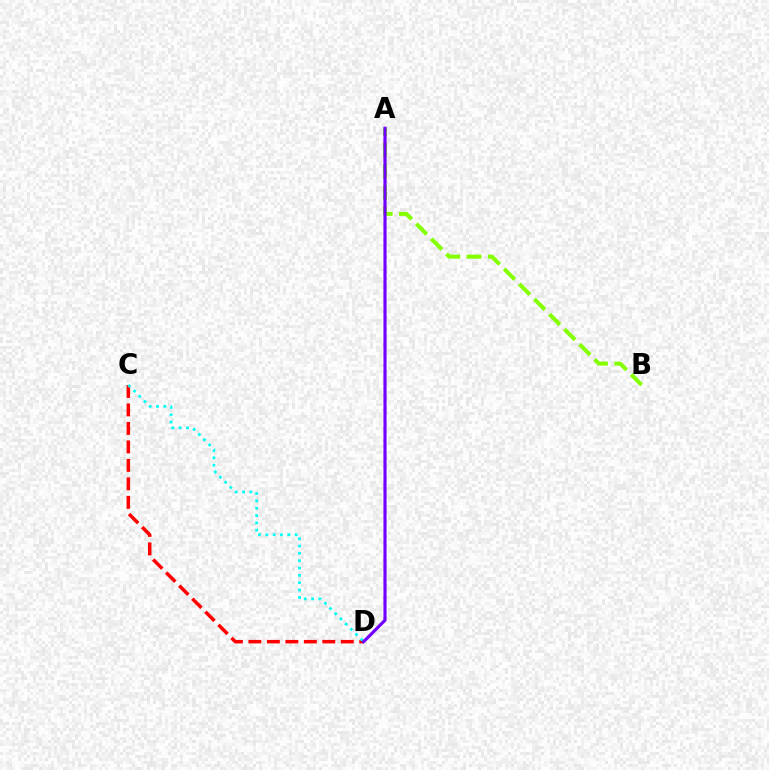{('C', 'D'): [{'color': '#ff0000', 'line_style': 'dashed', 'thickness': 2.51}, {'color': '#00fff6', 'line_style': 'dotted', 'thickness': 1.99}], ('A', 'B'): [{'color': '#84ff00', 'line_style': 'dashed', 'thickness': 2.9}], ('A', 'D'): [{'color': '#7200ff', 'line_style': 'solid', 'thickness': 2.26}]}